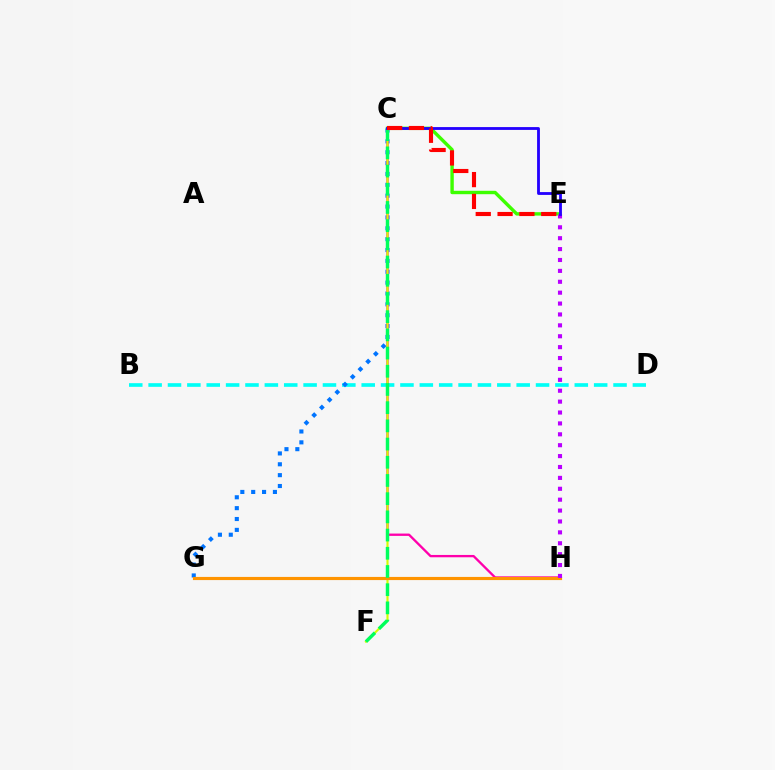{('C', 'E'): [{'color': '#3dff00', 'line_style': 'solid', 'thickness': 2.45}, {'color': '#2500ff', 'line_style': 'solid', 'thickness': 2.03}, {'color': '#ff0000', 'line_style': 'dashed', 'thickness': 2.97}], ('B', 'D'): [{'color': '#00fff6', 'line_style': 'dashed', 'thickness': 2.63}], ('C', 'G'): [{'color': '#0074ff', 'line_style': 'dotted', 'thickness': 2.95}], ('C', 'H'): [{'color': '#ff00ac', 'line_style': 'solid', 'thickness': 1.68}], ('C', 'F'): [{'color': '#d1ff00', 'line_style': 'solid', 'thickness': 1.53}, {'color': '#00ff5c', 'line_style': 'dashed', 'thickness': 2.47}], ('G', 'H'): [{'color': '#ff9400', 'line_style': 'solid', 'thickness': 2.27}], ('E', 'H'): [{'color': '#b900ff', 'line_style': 'dotted', 'thickness': 2.96}]}